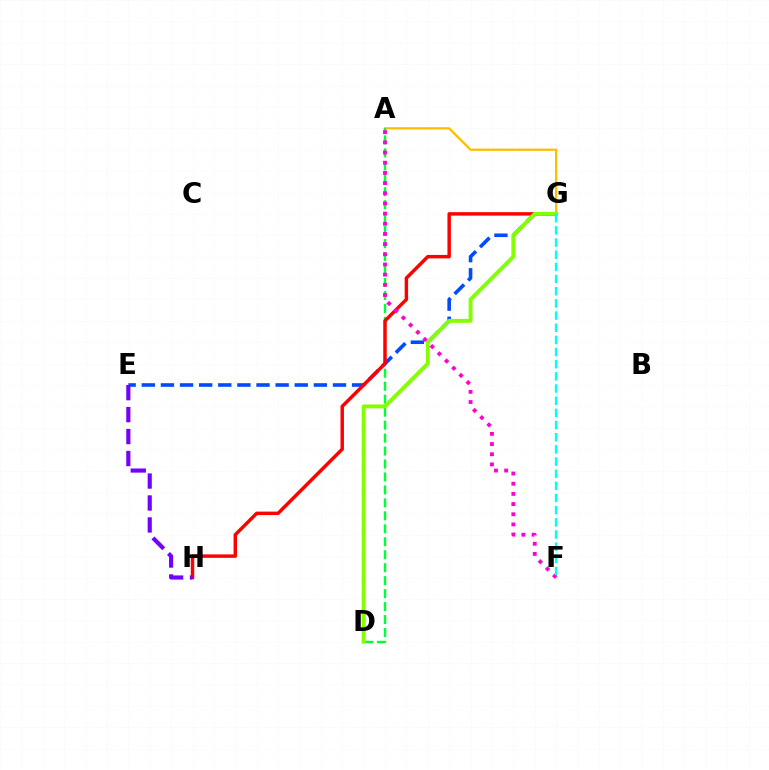{('A', 'G'): [{'color': '#ffbd00', 'line_style': 'solid', 'thickness': 1.64}], ('A', 'D'): [{'color': '#00ff39', 'line_style': 'dashed', 'thickness': 1.76}], ('E', 'G'): [{'color': '#004bff', 'line_style': 'dashed', 'thickness': 2.6}], ('G', 'H'): [{'color': '#ff0000', 'line_style': 'solid', 'thickness': 2.49}], ('E', 'H'): [{'color': '#7200ff', 'line_style': 'dashed', 'thickness': 2.98}], ('D', 'G'): [{'color': '#84ff00', 'line_style': 'solid', 'thickness': 2.83}], ('A', 'F'): [{'color': '#ff00cf', 'line_style': 'dotted', 'thickness': 2.76}], ('F', 'G'): [{'color': '#00fff6', 'line_style': 'dashed', 'thickness': 1.65}]}